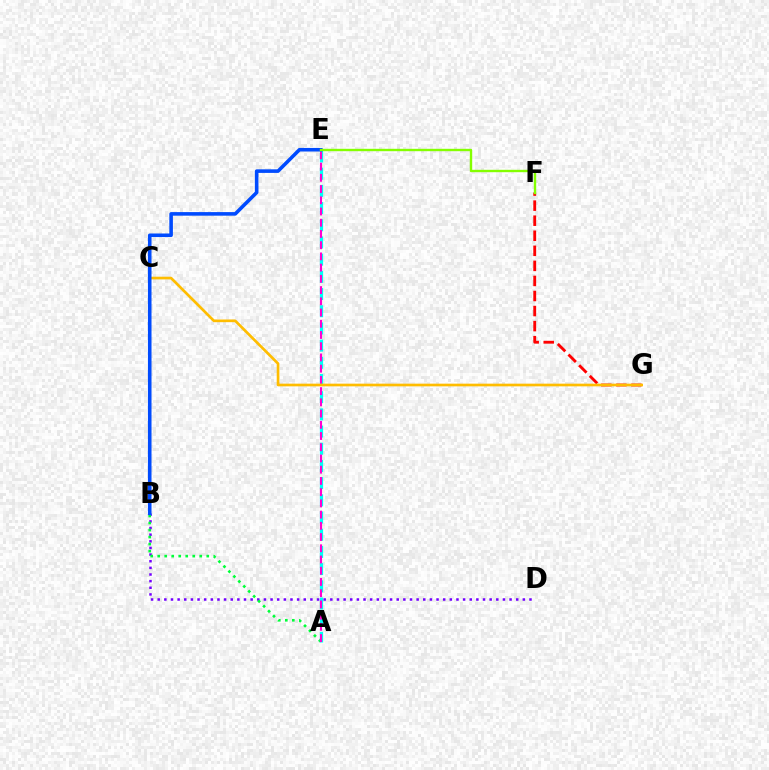{('B', 'D'): [{'color': '#7200ff', 'line_style': 'dotted', 'thickness': 1.8}], ('A', 'B'): [{'color': '#00ff39', 'line_style': 'dotted', 'thickness': 1.9}], ('A', 'E'): [{'color': '#00fff6', 'line_style': 'dashed', 'thickness': 2.34}, {'color': '#ff00cf', 'line_style': 'dashed', 'thickness': 1.53}], ('F', 'G'): [{'color': '#ff0000', 'line_style': 'dashed', 'thickness': 2.05}], ('C', 'G'): [{'color': '#ffbd00', 'line_style': 'solid', 'thickness': 1.93}], ('B', 'E'): [{'color': '#004bff', 'line_style': 'solid', 'thickness': 2.58}], ('E', 'F'): [{'color': '#84ff00', 'line_style': 'solid', 'thickness': 1.72}]}